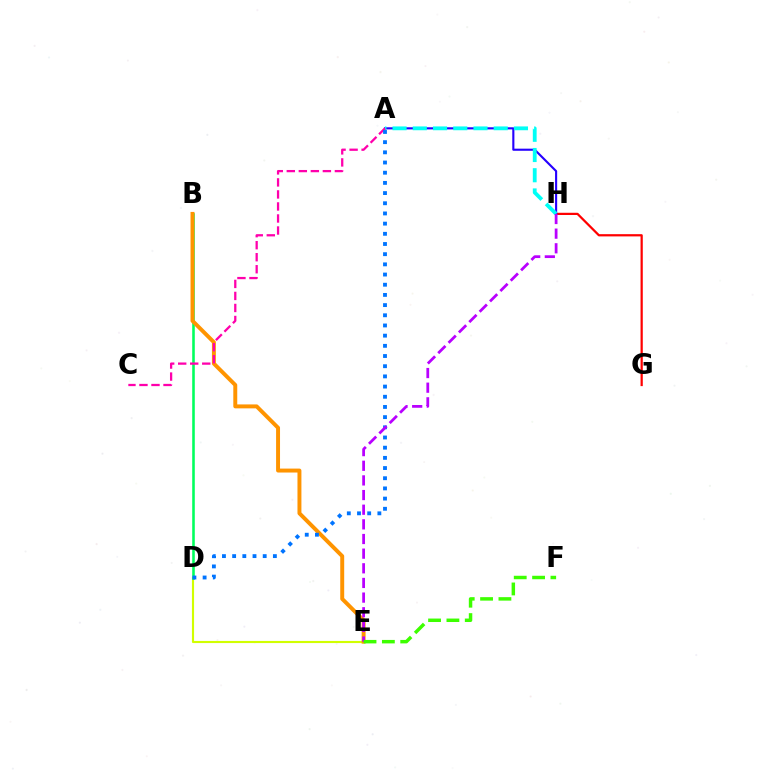{('D', 'E'): [{'color': '#d1ff00', 'line_style': 'solid', 'thickness': 1.54}], ('G', 'H'): [{'color': '#ff0000', 'line_style': 'solid', 'thickness': 1.61}], ('A', 'H'): [{'color': '#2500ff', 'line_style': 'solid', 'thickness': 1.52}, {'color': '#00fff6', 'line_style': 'dashed', 'thickness': 2.75}], ('B', 'D'): [{'color': '#00ff5c', 'line_style': 'solid', 'thickness': 1.85}], ('B', 'E'): [{'color': '#ff9400', 'line_style': 'solid', 'thickness': 2.84}], ('A', 'C'): [{'color': '#ff00ac', 'line_style': 'dashed', 'thickness': 1.63}], ('A', 'D'): [{'color': '#0074ff', 'line_style': 'dotted', 'thickness': 2.77}], ('E', 'H'): [{'color': '#b900ff', 'line_style': 'dashed', 'thickness': 1.99}], ('E', 'F'): [{'color': '#3dff00', 'line_style': 'dashed', 'thickness': 2.49}]}